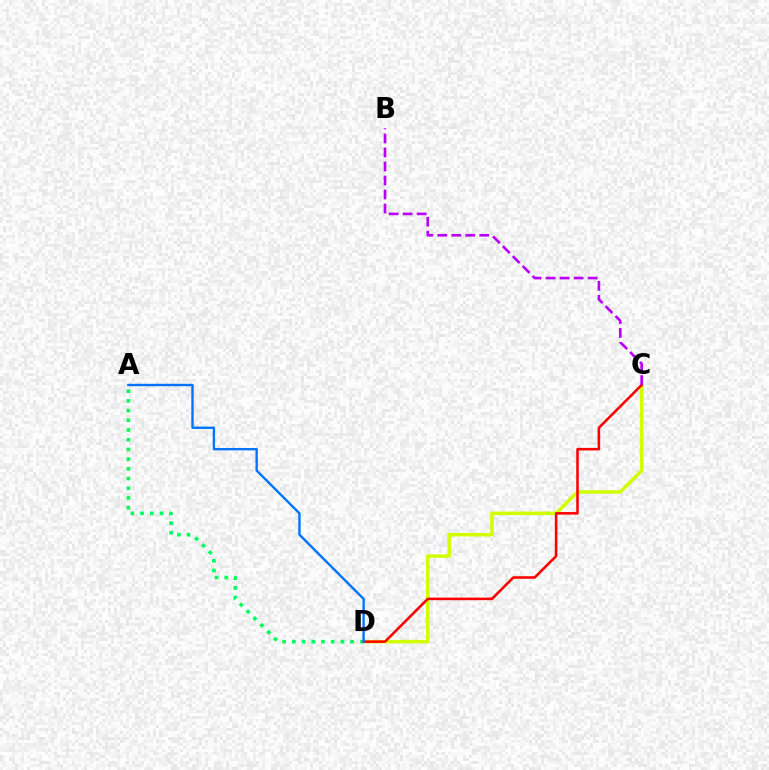{('C', 'D'): [{'color': '#d1ff00', 'line_style': 'solid', 'thickness': 2.53}, {'color': '#ff0000', 'line_style': 'solid', 'thickness': 1.84}], ('A', 'D'): [{'color': '#00ff5c', 'line_style': 'dotted', 'thickness': 2.64}, {'color': '#0074ff', 'line_style': 'solid', 'thickness': 1.71}], ('B', 'C'): [{'color': '#b900ff', 'line_style': 'dashed', 'thickness': 1.9}]}